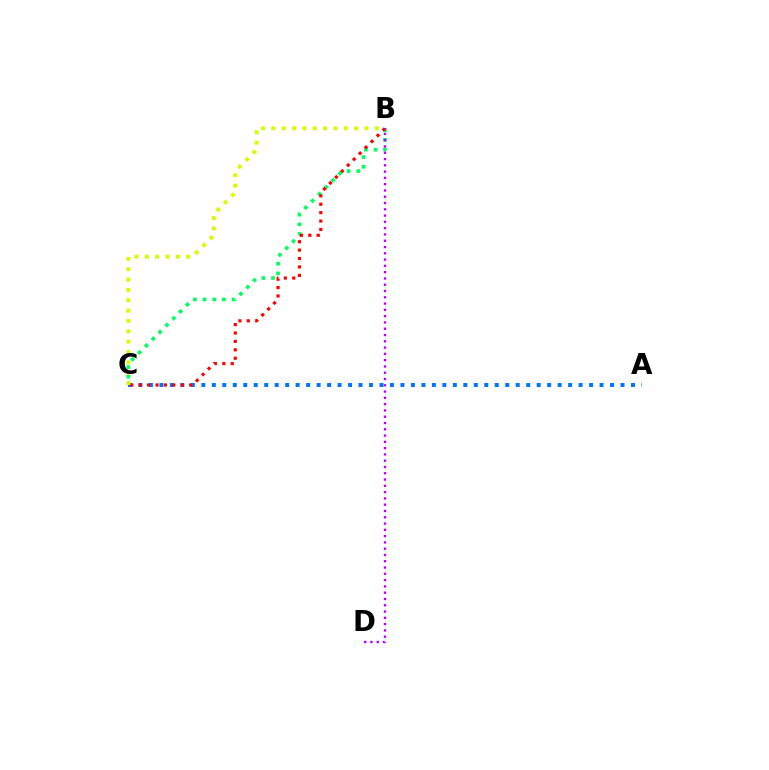{('B', 'C'): [{'color': '#00ff5c', 'line_style': 'dotted', 'thickness': 2.63}, {'color': '#ff0000', 'line_style': 'dotted', 'thickness': 2.28}, {'color': '#d1ff00', 'line_style': 'dotted', 'thickness': 2.81}], ('A', 'C'): [{'color': '#0074ff', 'line_style': 'dotted', 'thickness': 2.85}], ('B', 'D'): [{'color': '#b900ff', 'line_style': 'dotted', 'thickness': 1.71}]}